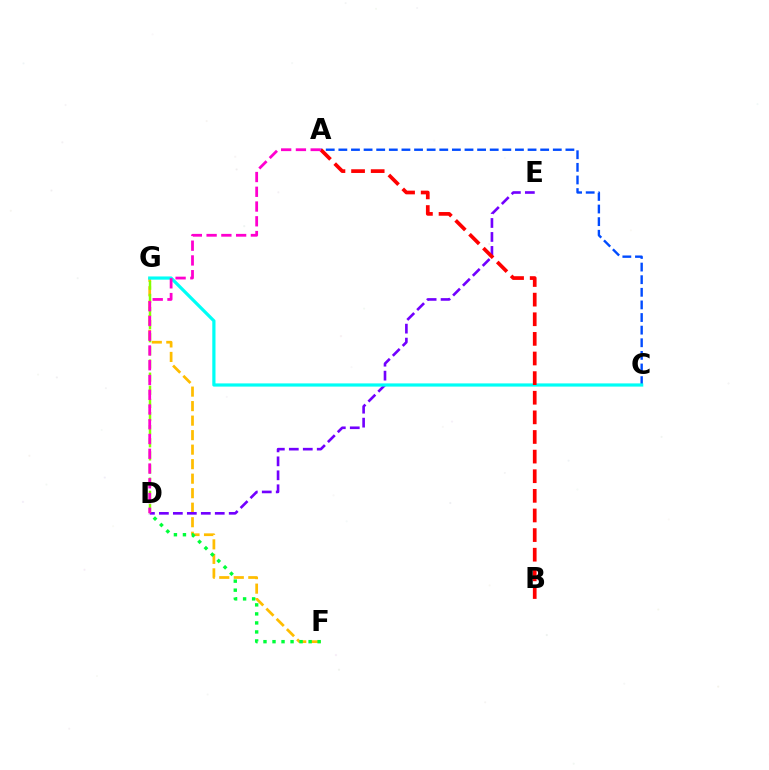{('F', 'G'): [{'color': '#ffbd00', 'line_style': 'dashed', 'thickness': 1.97}], ('D', 'E'): [{'color': '#7200ff', 'line_style': 'dashed', 'thickness': 1.9}], ('D', 'G'): [{'color': '#84ff00', 'line_style': 'dashed', 'thickness': 1.78}], ('A', 'C'): [{'color': '#004bff', 'line_style': 'dashed', 'thickness': 1.71}], ('C', 'G'): [{'color': '#00fff6', 'line_style': 'solid', 'thickness': 2.31}], ('D', 'F'): [{'color': '#00ff39', 'line_style': 'dotted', 'thickness': 2.45}], ('A', 'B'): [{'color': '#ff0000', 'line_style': 'dashed', 'thickness': 2.67}], ('A', 'D'): [{'color': '#ff00cf', 'line_style': 'dashed', 'thickness': 2.0}]}